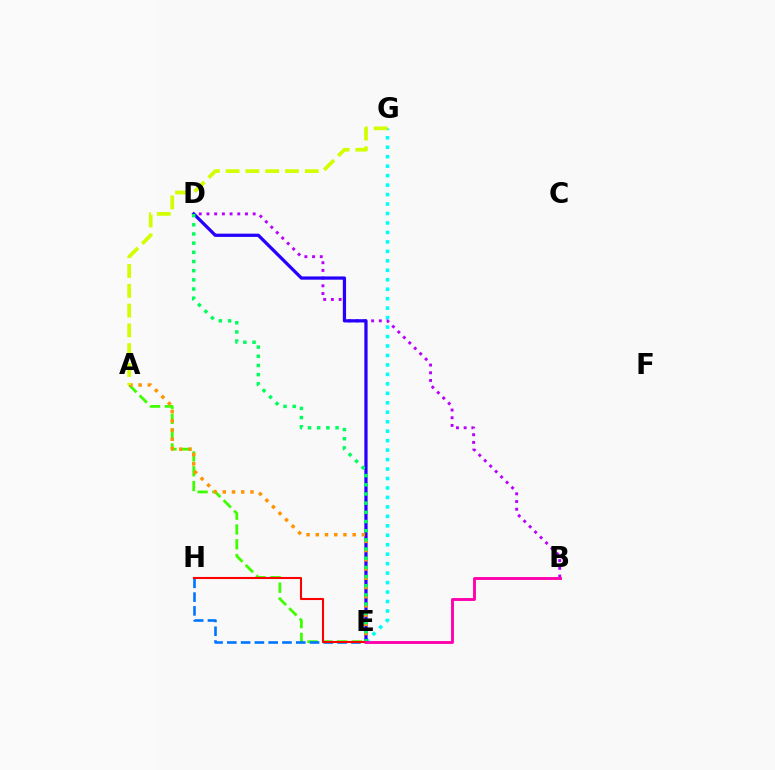{('E', 'G'): [{'color': '#00fff6', 'line_style': 'dotted', 'thickness': 2.57}], ('A', 'E'): [{'color': '#3dff00', 'line_style': 'dashed', 'thickness': 2.01}, {'color': '#ff9400', 'line_style': 'dotted', 'thickness': 2.51}], ('B', 'D'): [{'color': '#b900ff', 'line_style': 'dotted', 'thickness': 2.09}], ('D', 'E'): [{'color': '#2500ff', 'line_style': 'solid', 'thickness': 2.33}, {'color': '#00ff5c', 'line_style': 'dotted', 'thickness': 2.49}], ('E', 'H'): [{'color': '#0074ff', 'line_style': 'dashed', 'thickness': 1.87}, {'color': '#ff0000', 'line_style': 'solid', 'thickness': 1.5}], ('A', 'G'): [{'color': '#d1ff00', 'line_style': 'dashed', 'thickness': 2.69}], ('B', 'E'): [{'color': '#ff00ac', 'line_style': 'solid', 'thickness': 2.07}]}